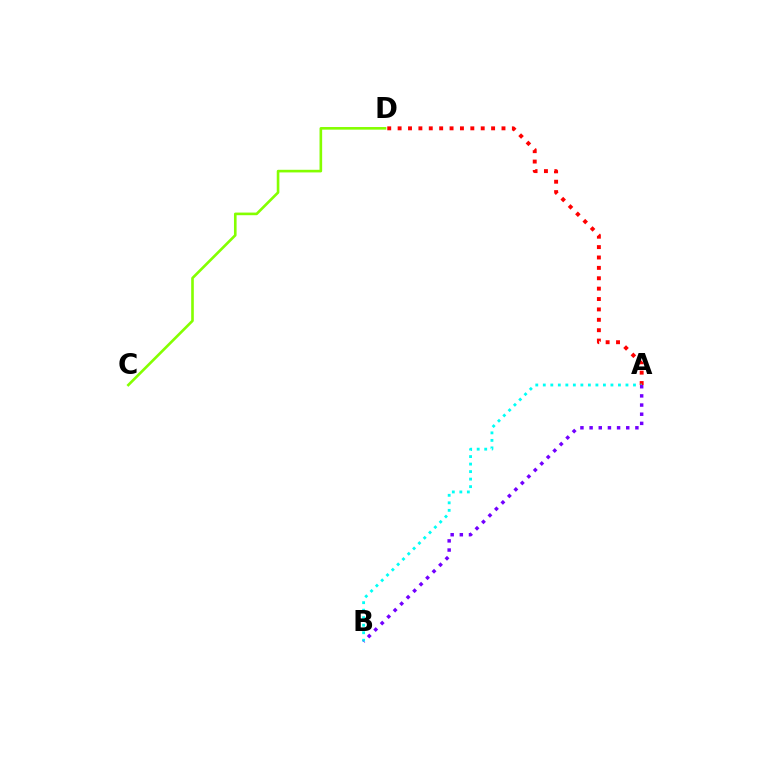{('A', 'D'): [{'color': '#ff0000', 'line_style': 'dotted', 'thickness': 2.82}], ('C', 'D'): [{'color': '#84ff00', 'line_style': 'solid', 'thickness': 1.89}], ('A', 'B'): [{'color': '#00fff6', 'line_style': 'dotted', 'thickness': 2.04}, {'color': '#7200ff', 'line_style': 'dotted', 'thickness': 2.49}]}